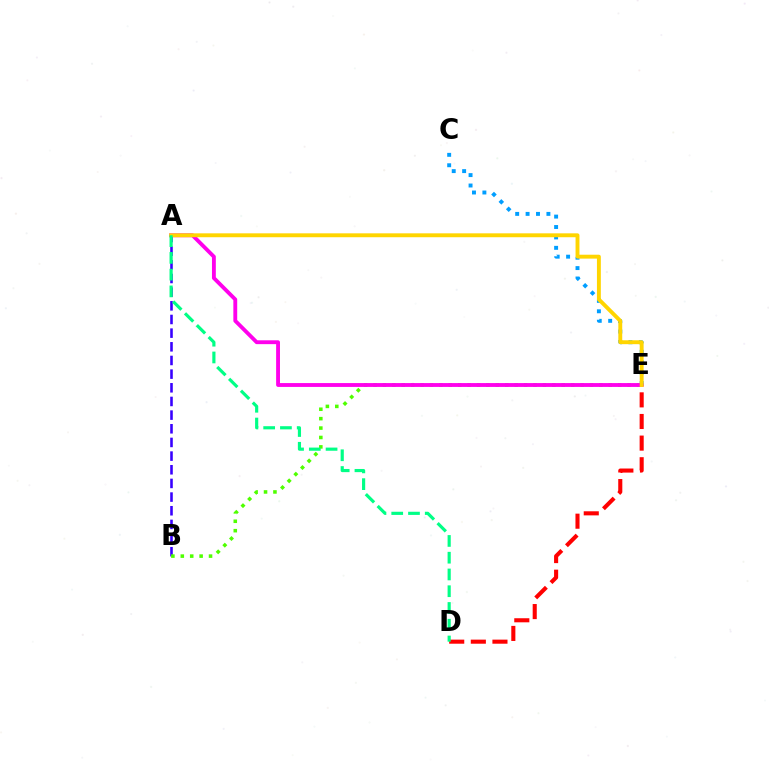{('C', 'E'): [{'color': '#009eff', 'line_style': 'dotted', 'thickness': 2.83}], ('D', 'E'): [{'color': '#ff0000', 'line_style': 'dashed', 'thickness': 2.94}], ('A', 'B'): [{'color': '#3700ff', 'line_style': 'dashed', 'thickness': 1.86}], ('B', 'E'): [{'color': '#4fff00', 'line_style': 'dotted', 'thickness': 2.56}], ('A', 'E'): [{'color': '#ff00ed', 'line_style': 'solid', 'thickness': 2.78}, {'color': '#ffd500', 'line_style': 'solid', 'thickness': 2.81}], ('A', 'D'): [{'color': '#00ff86', 'line_style': 'dashed', 'thickness': 2.28}]}